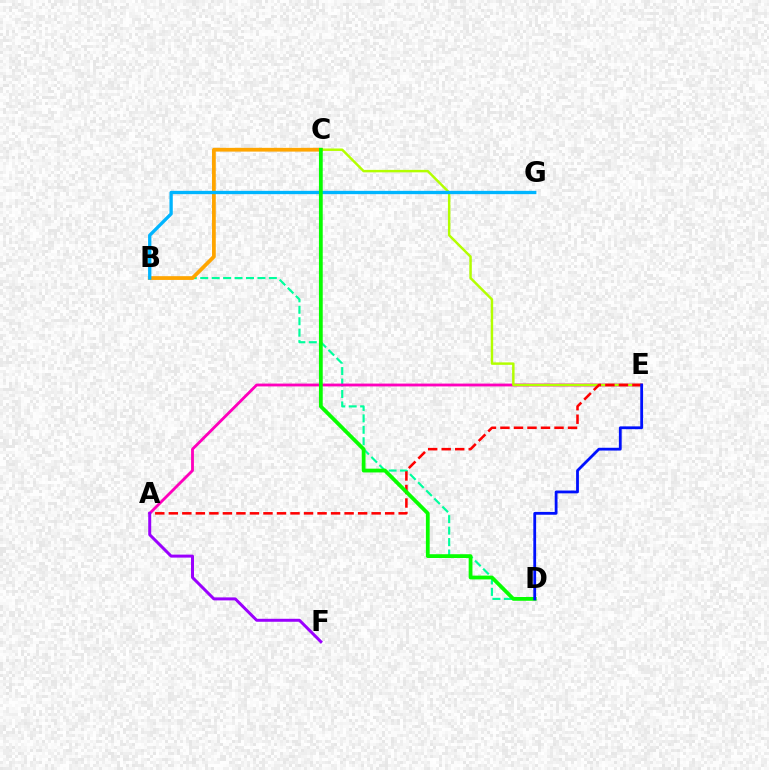{('B', 'D'): [{'color': '#00ff9d', 'line_style': 'dashed', 'thickness': 1.55}], ('A', 'E'): [{'color': '#ff00bd', 'line_style': 'solid', 'thickness': 2.04}, {'color': '#ff0000', 'line_style': 'dashed', 'thickness': 1.84}], ('C', 'E'): [{'color': '#b3ff00', 'line_style': 'solid', 'thickness': 1.77}], ('B', 'C'): [{'color': '#ffa500', 'line_style': 'solid', 'thickness': 2.7}], ('B', 'G'): [{'color': '#00b5ff', 'line_style': 'solid', 'thickness': 2.38}], ('C', 'D'): [{'color': '#08ff00', 'line_style': 'solid', 'thickness': 2.72}], ('A', 'F'): [{'color': '#9b00ff', 'line_style': 'solid', 'thickness': 2.15}], ('D', 'E'): [{'color': '#0010ff', 'line_style': 'solid', 'thickness': 2.01}]}